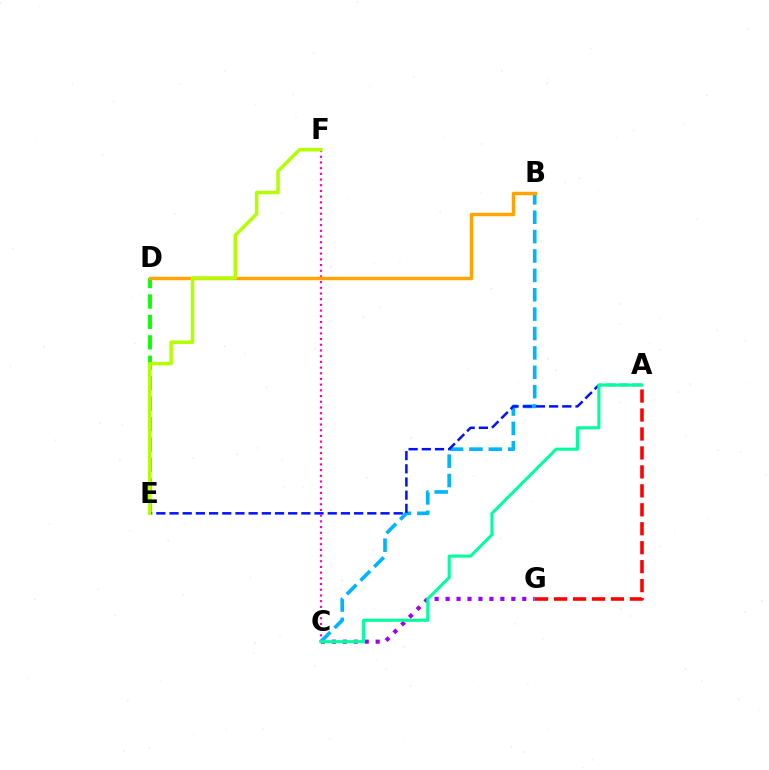{('C', 'G'): [{'color': '#9b00ff', 'line_style': 'dotted', 'thickness': 2.98}], ('D', 'E'): [{'color': '#08ff00', 'line_style': 'dashed', 'thickness': 2.78}], ('C', 'F'): [{'color': '#ff00bd', 'line_style': 'dotted', 'thickness': 1.55}], ('B', 'C'): [{'color': '#00b5ff', 'line_style': 'dashed', 'thickness': 2.63}], ('A', 'E'): [{'color': '#0010ff', 'line_style': 'dashed', 'thickness': 1.79}], ('A', 'G'): [{'color': '#ff0000', 'line_style': 'dashed', 'thickness': 2.58}], ('B', 'D'): [{'color': '#ffa500', 'line_style': 'solid', 'thickness': 2.49}], ('A', 'C'): [{'color': '#00ff9d', 'line_style': 'solid', 'thickness': 2.22}], ('E', 'F'): [{'color': '#b3ff00', 'line_style': 'solid', 'thickness': 2.52}]}